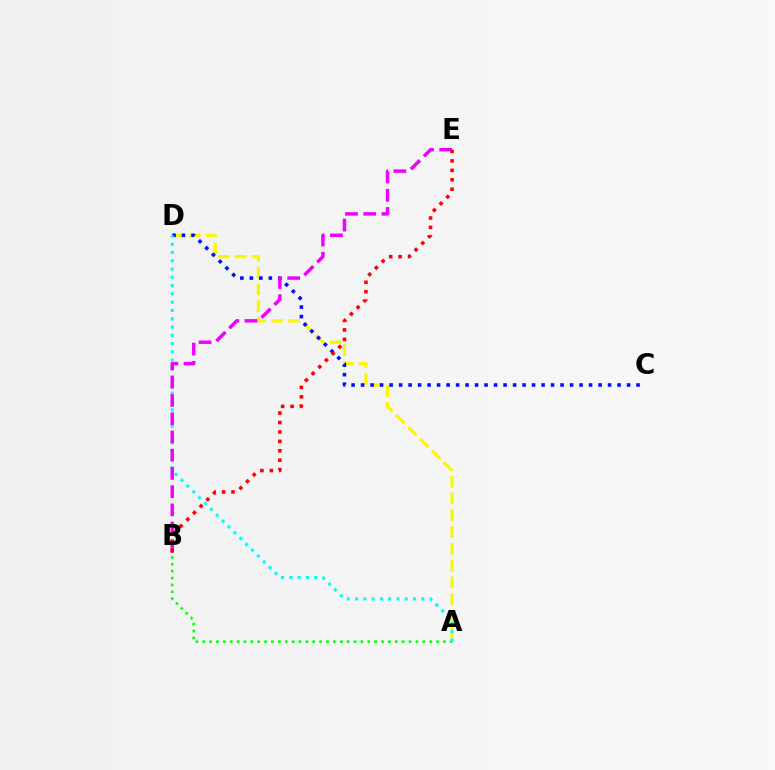{('A', 'B'): [{'color': '#08ff00', 'line_style': 'dotted', 'thickness': 1.87}], ('A', 'D'): [{'color': '#fcf500', 'line_style': 'dashed', 'thickness': 2.28}, {'color': '#00fff6', 'line_style': 'dotted', 'thickness': 2.25}], ('C', 'D'): [{'color': '#0010ff', 'line_style': 'dotted', 'thickness': 2.58}], ('B', 'E'): [{'color': '#ee00ff', 'line_style': 'dashed', 'thickness': 2.48}, {'color': '#ff0000', 'line_style': 'dotted', 'thickness': 2.56}]}